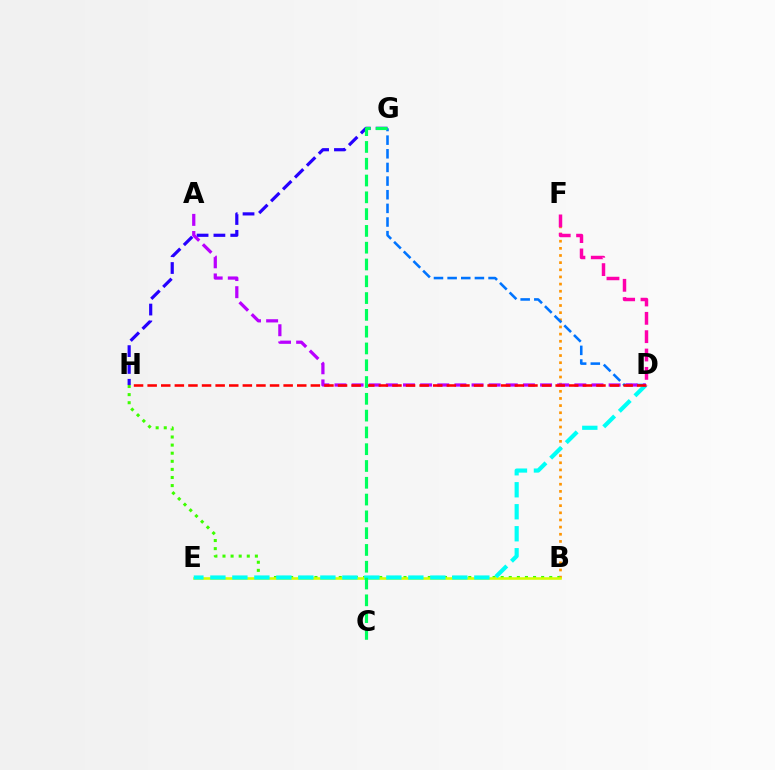{('G', 'H'): [{'color': '#2500ff', 'line_style': 'dashed', 'thickness': 2.29}], ('B', 'F'): [{'color': '#ff9400', 'line_style': 'dotted', 'thickness': 1.94}], ('D', 'G'): [{'color': '#0074ff', 'line_style': 'dashed', 'thickness': 1.85}], ('B', 'H'): [{'color': '#3dff00', 'line_style': 'dotted', 'thickness': 2.2}], ('B', 'E'): [{'color': '#d1ff00', 'line_style': 'solid', 'thickness': 1.86}], ('D', 'E'): [{'color': '#00fff6', 'line_style': 'dashed', 'thickness': 2.99}], ('A', 'D'): [{'color': '#b900ff', 'line_style': 'dashed', 'thickness': 2.33}], ('D', 'H'): [{'color': '#ff0000', 'line_style': 'dashed', 'thickness': 1.85}], ('C', 'G'): [{'color': '#00ff5c', 'line_style': 'dashed', 'thickness': 2.28}], ('D', 'F'): [{'color': '#ff00ac', 'line_style': 'dashed', 'thickness': 2.49}]}